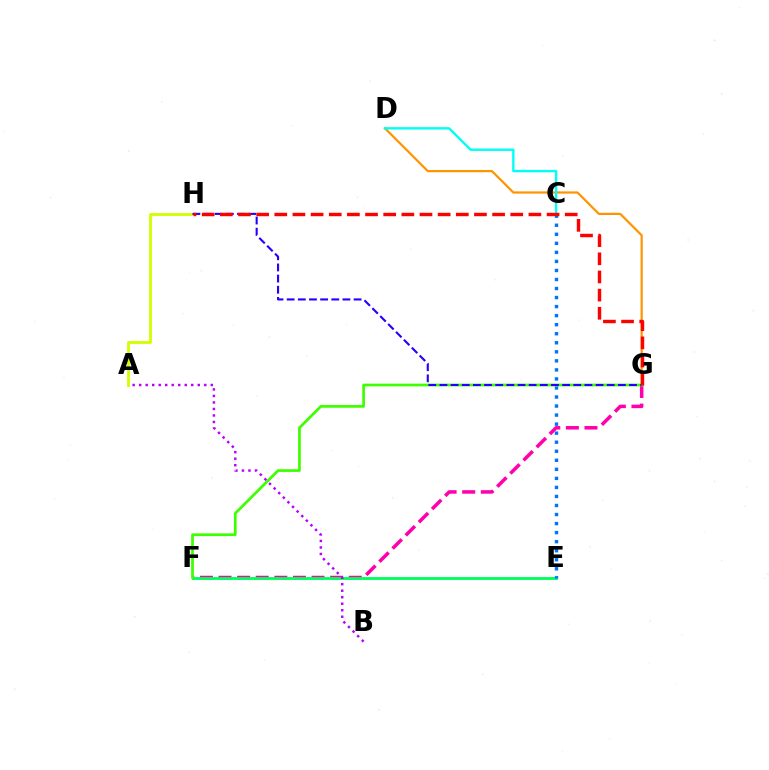{('F', 'G'): [{'color': '#ff00ac', 'line_style': 'dashed', 'thickness': 2.53}, {'color': '#3dff00', 'line_style': 'solid', 'thickness': 1.96}], ('D', 'G'): [{'color': '#ff9400', 'line_style': 'solid', 'thickness': 1.59}], ('E', 'F'): [{'color': '#00ff5c', 'line_style': 'solid', 'thickness': 2.06}], ('C', 'E'): [{'color': '#0074ff', 'line_style': 'dotted', 'thickness': 2.46}], ('A', 'H'): [{'color': '#d1ff00', 'line_style': 'solid', 'thickness': 2.03}], ('A', 'B'): [{'color': '#b900ff', 'line_style': 'dotted', 'thickness': 1.77}], ('C', 'D'): [{'color': '#00fff6', 'line_style': 'solid', 'thickness': 1.71}], ('G', 'H'): [{'color': '#2500ff', 'line_style': 'dashed', 'thickness': 1.52}, {'color': '#ff0000', 'line_style': 'dashed', 'thickness': 2.47}]}